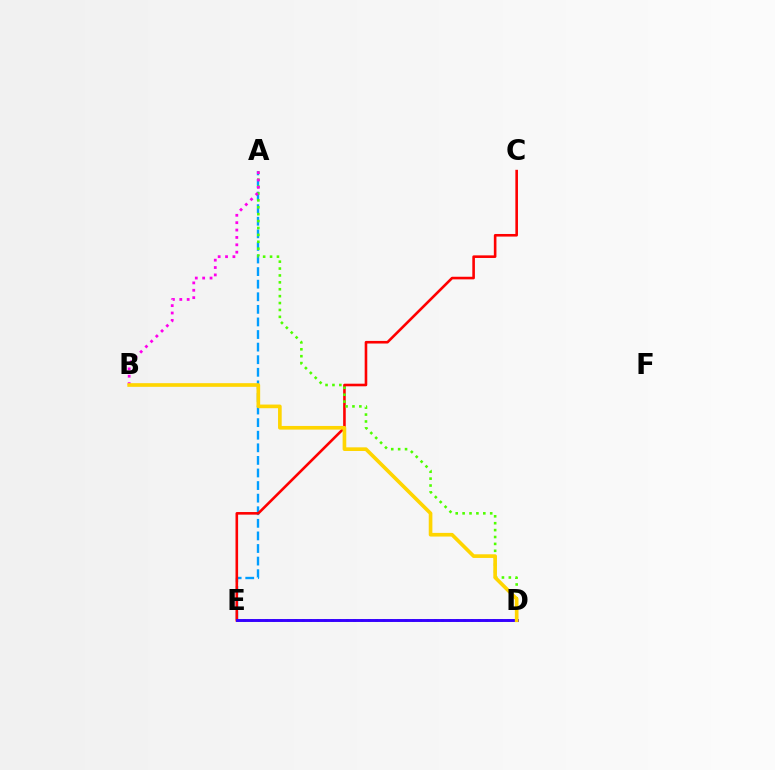{('A', 'E'): [{'color': '#009eff', 'line_style': 'dashed', 'thickness': 1.71}], ('C', 'E'): [{'color': '#ff0000', 'line_style': 'solid', 'thickness': 1.87}], ('A', 'D'): [{'color': '#4fff00', 'line_style': 'dotted', 'thickness': 1.87}], ('D', 'E'): [{'color': '#00ff86', 'line_style': 'dotted', 'thickness': 1.99}, {'color': '#3700ff', 'line_style': 'solid', 'thickness': 2.11}], ('A', 'B'): [{'color': '#ff00ed', 'line_style': 'dotted', 'thickness': 2.0}], ('B', 'D'): [{'color': '#ffd500', 'line_style': 'solid', 'thickness': 2.63}]}